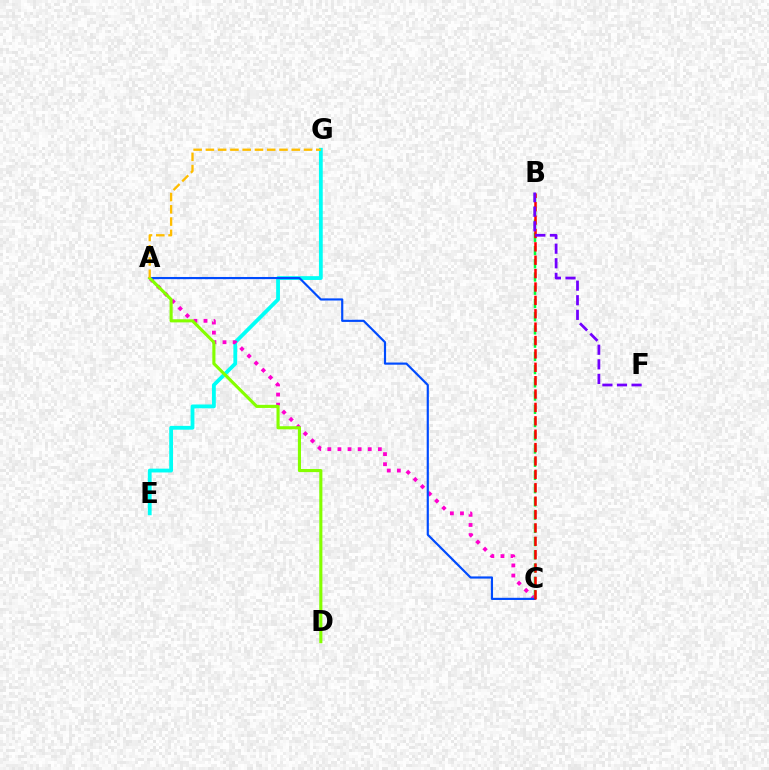{('E', 'G'): [{'color': '#00fff6', 'line_style': 'solid', 'thickness': 2.74}], ('A', 'C'): [{'color': '#ff00cf', 'line_style': 'dotted', 'thickness': 2.75}, {'color': '#004bff', 'line_style': 'solid', 'thickness': 1.56}], ('B', 'C'): [{'color': '#00ff39', 'line_style': 'dashed', 'thickness': 1.8}, {'color': '#ff0000', 'line_style': 'dashed', 'thickness': 1.82}], ('B', 'F'): [{'color': '#7200ff', 'line_style': 'dashed', 'thickness': 1.98}], ('A', 'D'): [{'color': '#84ff00', 'line_style': 'solid', 'thickness': 2.24}], ('A', 'G'): [{'color': '#ffbd00', 'line_style': 'dashed', 'thickness': 1.67}]}